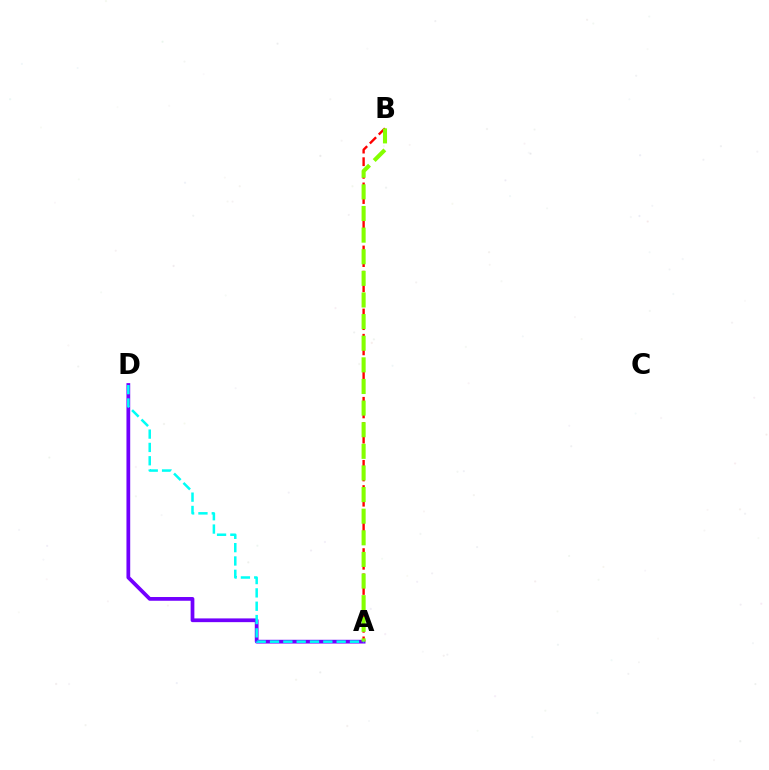{('A', 'B'): [{'color': '#ff0000', 'line_style': 'dashed', 'thickness': 1.71}, {'color': '#84ff00', 'line_style': 'dashed', 'thickness': 2.94}], ('A', 'D'): [{'color': '#7200ff', 'line_style': 'solid', 'thickness': 2.7}, {'color': '#00fff6', 'line_style': 'dashed', 'thickness': 1.81}]}